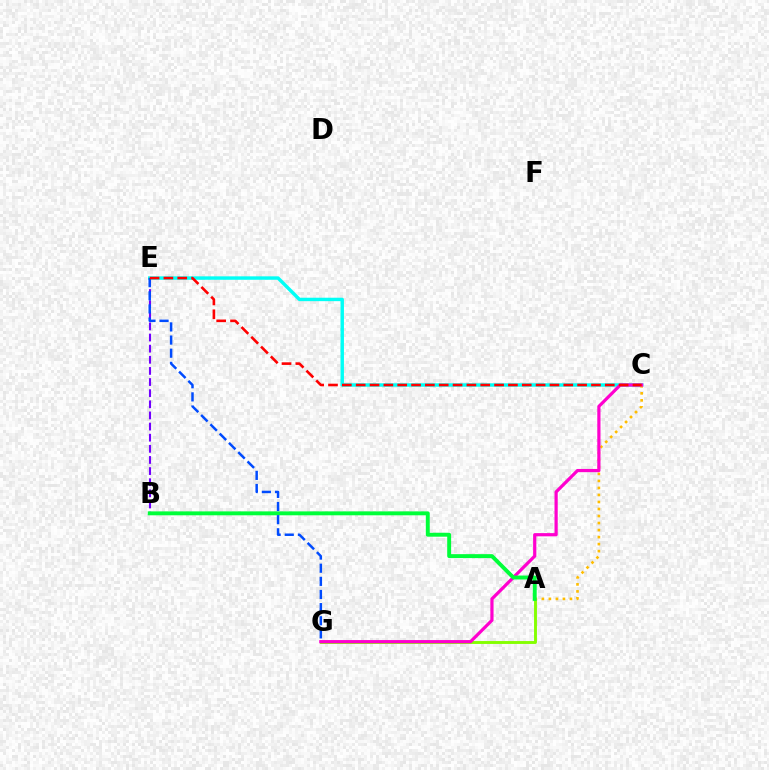{('B', 'E'): [{'color': '#7200ff', 'line_style': 'dashed', 'thickness': 1.51}], ('C', 'E'): [{'color': '#00fff6', 'line_style': 'solid', 'thickness': 2.47}, {'color': '#ff0000', 'line_style': 'dashed', 'thickness': 1.88}], ('A', 'G'): [{'color': '#84ff00', 'line_style': 'solid', 'thickness': 2.08}], ('A', 'C'): [{'color': '#ffbd00', 'line_style': 'dotted', 'thickness': 1.91}], ('C', 'G'): [{'color': '#ff00cf', 'line_style': 'solid', 'thickness': 2.31}], ('A', 'B'): [{'color': '#00ff39', 'line_style': 'solid', 'thickness': 2.82}], ('E', 'G'): [{'color': '#004bff', 'line_style': 'dashed', 'thickness': 1.78}]}